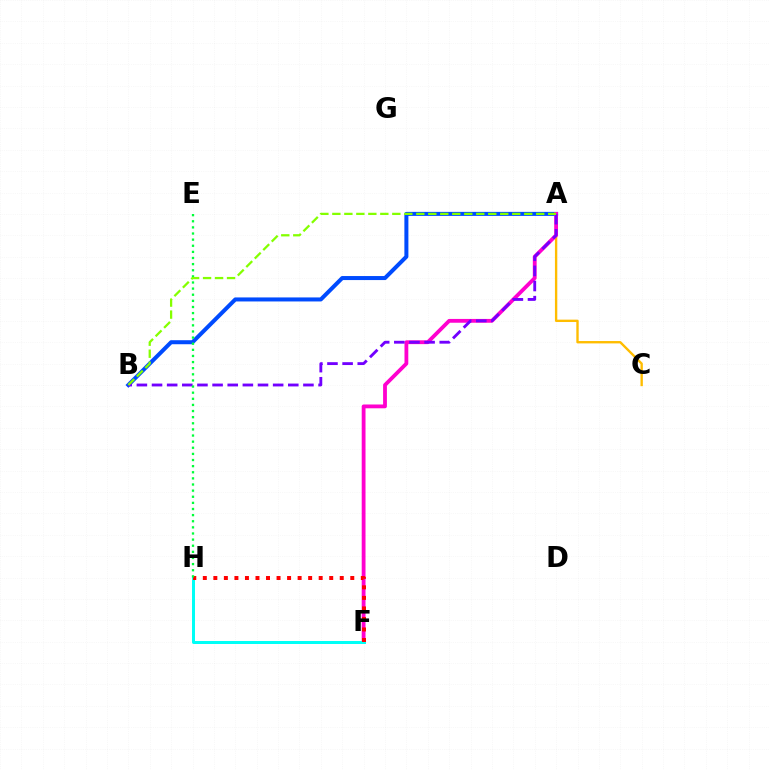{('A', 'B'): [{'color': '#004bff', 'line_style': 'solid', 'thickness': 2.9}, {'color': '#7200ff', 'line_style': 'dashed', 'thickness': 2.06}, {'color': '#84ff00', 'line_style': 'dashed', 'thickness': 1.63}], ('A', 'C'): [{'color': '#ffbd00', 'line_style': 'solid', 'thickness': 1.7}], ('A', 'F'): [{'color': '#ff00cf', 'line_style': 'solid', 'thickness': 2.74}], ('F', 'H'): [{'color': '#00fff6', 'line_style': 'solid', 'thickness': 2.15}, {'color': '#ff0000', 'line_style': 'dotted', 'thickness': 2.86}], ('E', 'H'): [{'color': '#00ff39', 'line_style': 'dotted', 'thickness': 1.66}]}